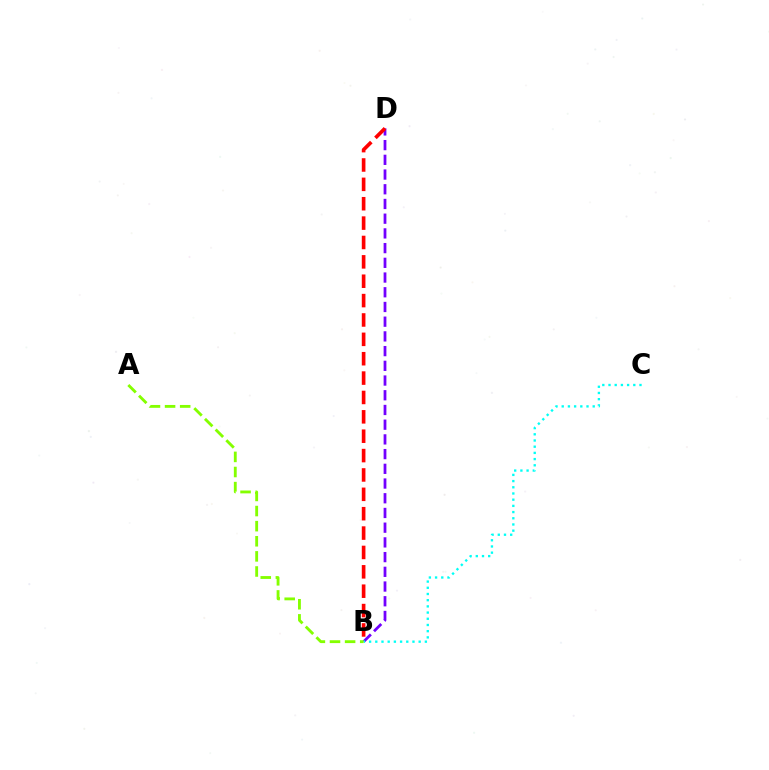{('B', 'D'): [{'color': '#7200ff', 'line_style': 'dashed', 'thickness': 2.0}, {'color': '#ff0000', 'line_style': 'dashed', 'thickness': 2.63}], ('B', 'C'): [{'color': '#00fff6', 'line_style': 'dotted', 'thickness': 1.68}], ('A', 'B'): [{'color': '#84ff00', 'line_style': 'dashed', 'thickness': 2.05}]}